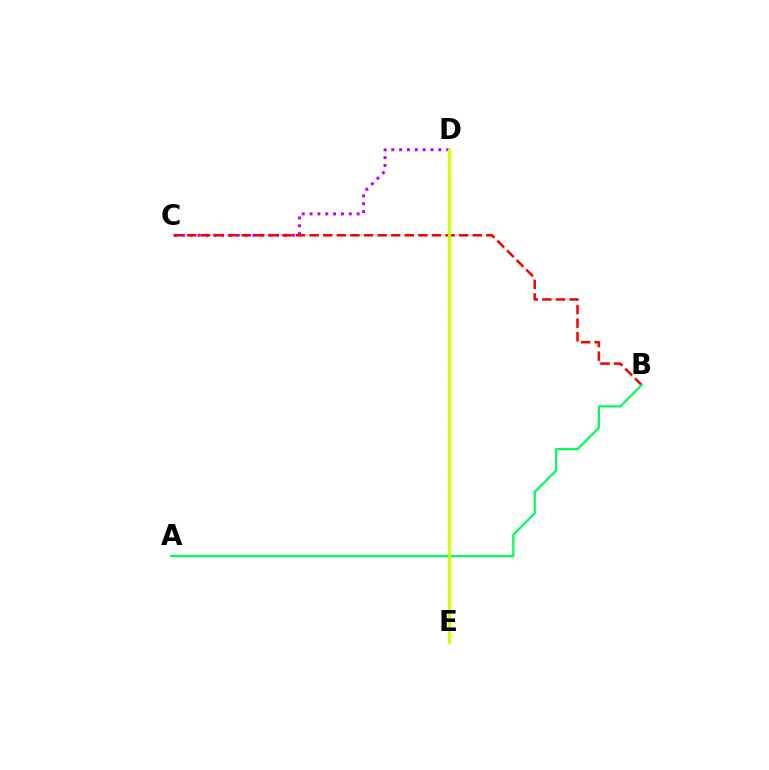{('C', 'D'): [{'color': '#b900ff', 'line_style': 'dotted', 'thickness': 2.13}], ('B', 'C'): [{'color': '#ff0000', 'line_style': 'dashed', 'thickness': 1.85}], ('D', 'E'): [{'color': '#0074ff', 'line_style': 'dotted', 'thickness': 1.52}, {'color': '#d1ff00', 'line_style': 'solid', 'thickness': 2.28}], ('A', 'B'): [{'color': '#00ff5c', 'line_style': 'solid', 'thickness': 1.62}]}